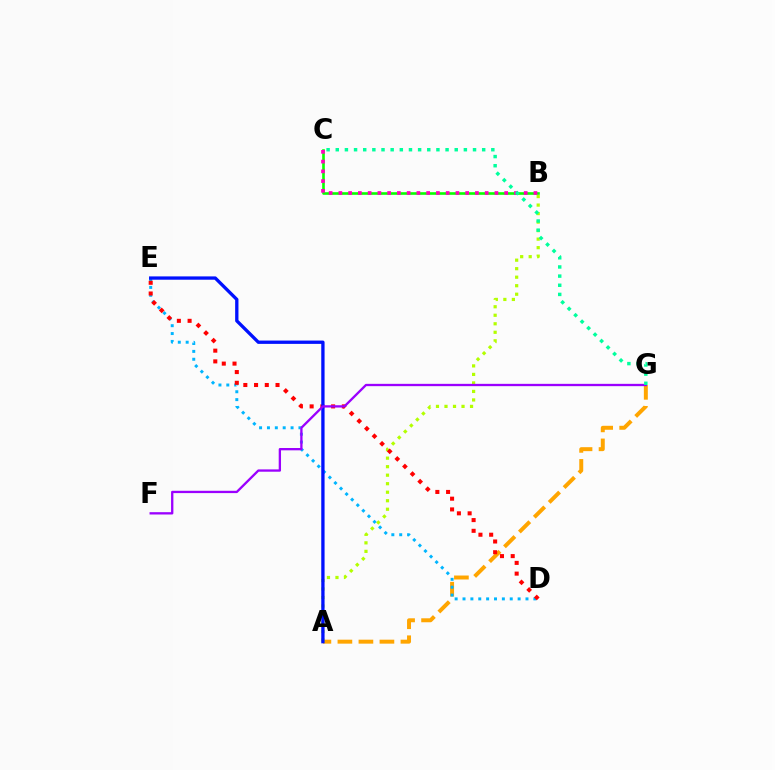{('B', 'C'): [{'color': '#08ff00', 'line_style': 'solid', 'thickness': 1.89}, {'color': '#ff00bd', 'line_style': 'dotted', 'thickness': 2.65}], ('A', 'G'): [{'color': '#ffa500', 'line_style': 'dashed', 'thickness': 2.85}], ('A', 'B'): [{'color': '#b3ff00', 'line_style': 'dotted', 'thickness': 2.31}], ('D', 'E'): [{'color': '#00b5ff', 'line_style': 'dotted', 'thickness': 2.14}, {'color': '#ff0000', 'line_style': 'dotted', 'thickness': 2.92}], ('A', 'E'): [{'color': '#0010ff', 'line_style': 'solid', 'thickness': 2.39}], ('F', 'G'): [{'color': '#9b00ff', 'line_style': 'solid', 'thickness': 1.67}], ('C', 'G'): [{'color': '#00ff9d', 'line_style': 'dotted', 'thickness': 2.49}]}